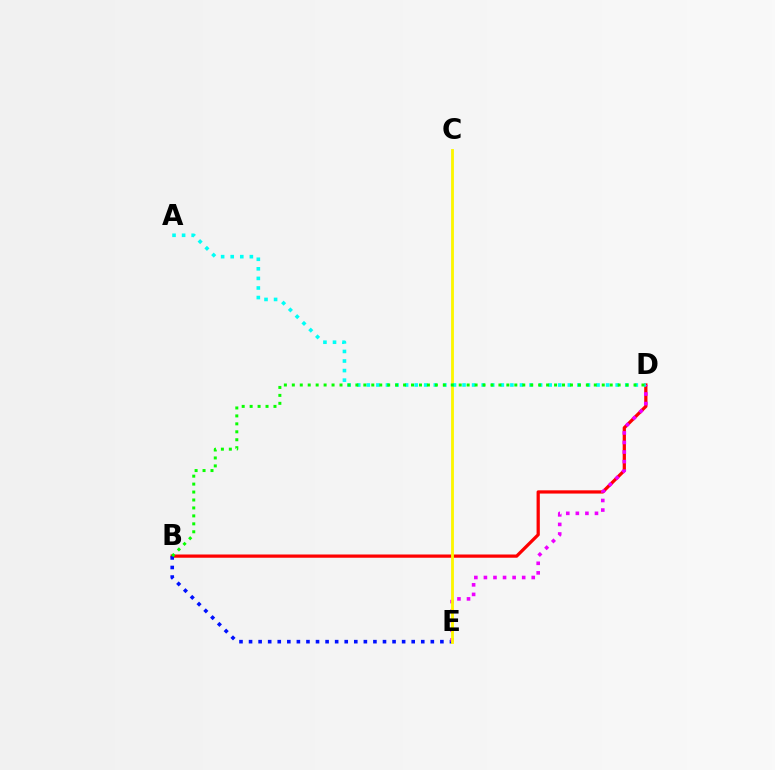{('B', 'D'): [{'color': '#ff0000', 'line_style': 'solid', 'thickness': 2.33}, {'color': '#08ff00', 'line_style': 'dotted', 'thickness': 2.16}], ('B', 'E'): [{'color': '#0010ff', 'line_style': 'dotted', 'thickness': 2.6}], ('D', 'E'): [{'color': '#ee00ff', 'line_style': 'dotted', 'thickness': 2.6}], ('C', 'E'): [{'color': '#fcf500', 'line_style': 'solid', 'thickness': 2.05}], ('A', 'D'): [{'color': '#00fff6', 'line_style': 'dotted', 'thickness': 2.6}]}